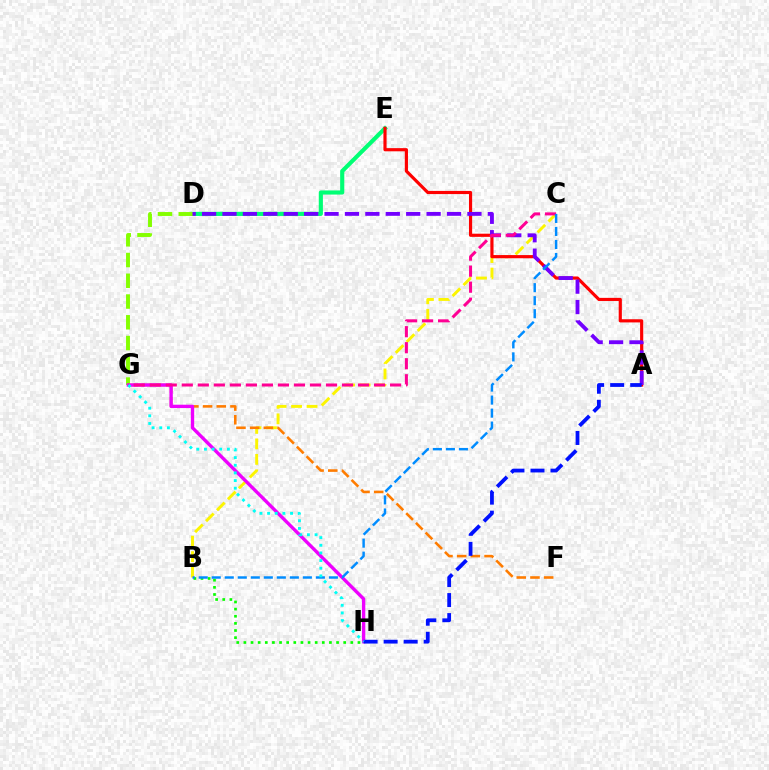{('B', 'C'): [{'color': '#fcf500', 'line_style': 'dashed', 'thickness': 2.1}, {'color': '#008cff', 'line_style': 'dashed', 'thickness': 1.77}], ('D', 'E'): [{'color': '#00ff74', 'line_style': 'solid', 'thickness': 2.98}], ('D', 'G'): [{'color': '#84ff00', 'line_style': 'dashed', 'thickness': 2.82}], ('A', 'E'): [{'color': '#ff0000', 'line_style': 'solid', 'thickness': 2.28}], ('F', 'G'): [{'color': '#ff7c00', 'line_style': 'dashed', 'thickness': 1.86}], ('A', 'D'): [{'color': '#7200ff', 'line_style': 'dashed', 'thickness': 2.77}], ('G', 'H'): [{'color': '#ee00ff', 'line_style': 'solid', 'thickness': 2.42}, {'color': '#00fff6', 'line_style': 'dotted', 'thickness': 2.08}], ('C', 'G'): [{'color': '#ff0094', 'line_style': 'dashed', 'thickness': 2.18}], ('B', 'H'): [{'color': '#08ff00', 'line_style': 'dotted', 'thickness': 1.94}], ('A', 'H'): [{'color': '#0010ff', 'line_style': 'dashed', 'thickness': 2.72}]}